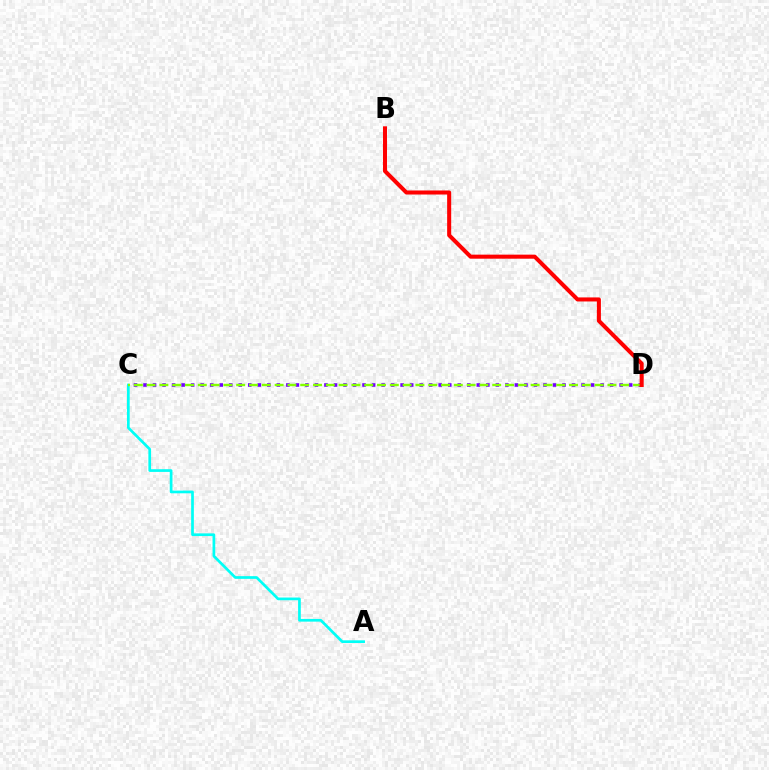{('A', 'C'): [{'color': '#00fff6', 'line_style': 'solid', 'thickness': 1.95}], ('C', 'D'): [{'color': '#7200ff', 'line_style': 'dotted', 'thickness': 2.59}, {'color': '#84ff00', 'line_style': 'dashed', 'thickness': 1.74}], ('B', 'D'): [{'color': '#ff0000', 'line_style': 'solid', 'thickness': 2.91}]}